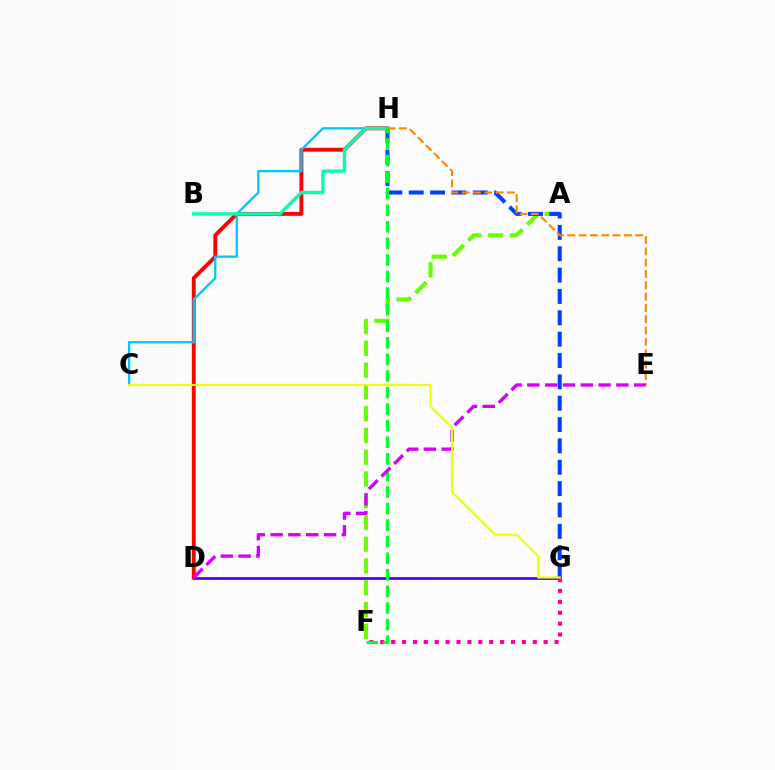{('D', 'G'): [{'color': '#4f00ff', 'line_style': 'solid', 'thickness': 1.99}], ('F', 'G'): [{'color': '#ff00a0', 'line_style': 'dotted', 'thickness': 2.96}], ('A', 'F'): [{'color': '#66ff00', 'line_style': 'dashed', 'thickness': 2.96}], ('D', 'H'): [{'color': '#ff0000', 'line_style': 'solid', 'thickness': 2.8}], ('C', 'H'): [{'color': '#00c7ff', 'line_style': 'solid', 'thickness': 1.67}], ('G', 'H'): [{'color': '#003fff', 'line_style': 'dashed', 'thickness': 2.9}], ('B', 'H'): [{'color': '#00ffaf', 'line_style': 'solid', 'thickness': 2.39}], ('E', 'H'): [{'color': '#ff8800', 'line_style': 'dashed', 'thickness': 1.54}], ('F', 'H'): [{'color': '#00ff27', 'line_style': 'dashed', 'thickness': 2.25}], ('D', 'E'): [{'color': '#d600ff', 'line_style': 'dashed', 'thickness': 2.42}], ('C', 'G'): [{'color': '#eeff00', 'line_style': 'solid', 'thickness': 1.55}]}